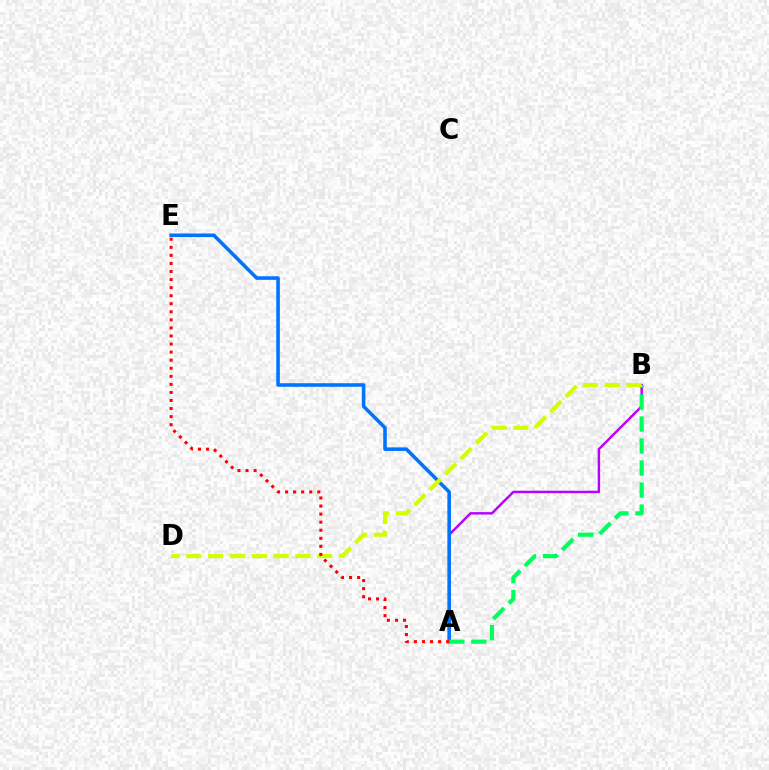{('A', 'B'): [{'color': '#b900ff', 'line_style': 'solid', 'thickness': 1.75}, {'color': '#00ff5c', 'line_style': 'dashed', 'thickness': 2.99}], ('A', 'E'): [{'color': '#0074ff', 'line_style': 'solid', 'thickness': 2.58}, {'color': '#ff0000', 'line_style': 'dotted', 'thickness': 2.19}], ('B', 'D'): [{'color': '#d1ff00', 'line_style': 'dashed', 'thickness': 2.96}]}